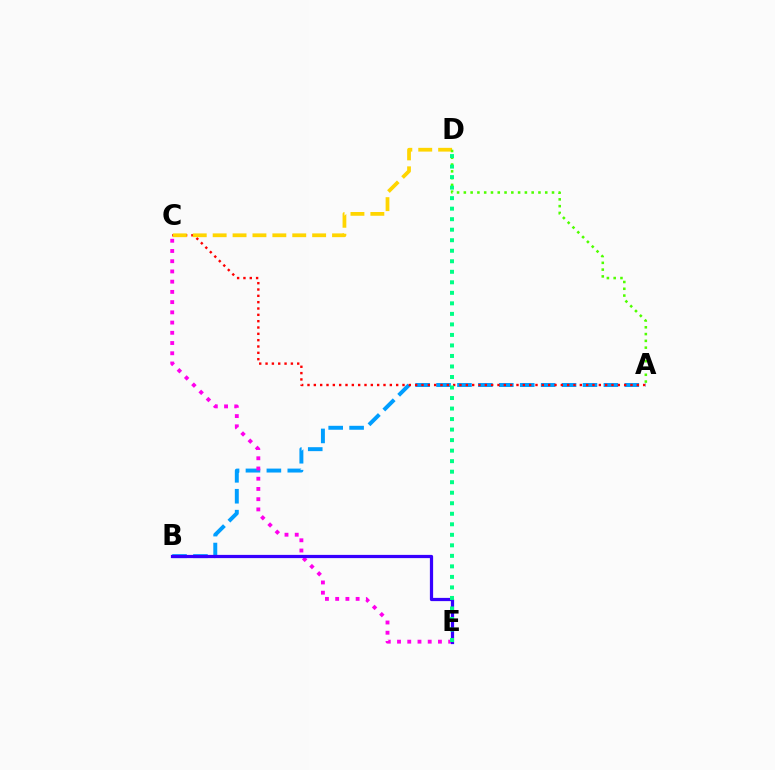{('A', 'B'): [{'color': '#009eff', 'line_style': 'dashed', 'thickness': 2.84}], ('C', 'E'): [{'color': '#ff00ed', 'line_style': 'dotted', 'thickness': 2.78}], ('B', 'E'): [{'color': '#3700ff', 'line_style': 'solid', 'thickness': 2.33}], ('A', 'C'): [{'color': '#ff0000', 'line_style': 'dotted', 'thickness': 1.72}], ('C', 'D'): [{'color': '#ffd500', 'line_style': 'dashed', 'thickness': 2.7}], ('A', 'D'): [{'color': '#4fff00', 'line_style': 'dotted', 'thickness': 1.84}], ('D', 'E'): [{'color': '#00ff86', 'line_style': 'dotted', 'thickness': 2.86}]}